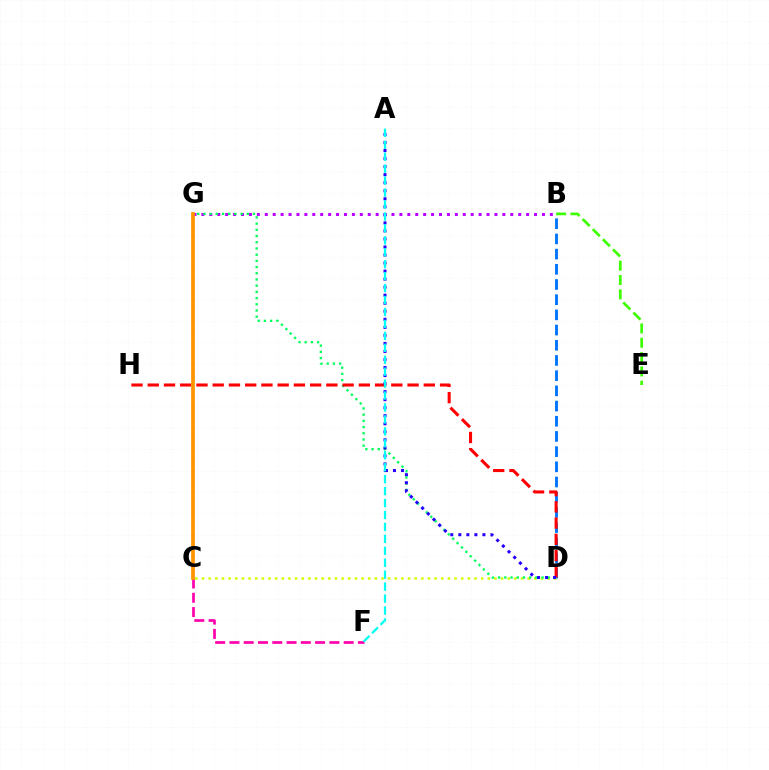{('B', 'D'): [{'color': '#0074ff', 'line_style': 'dashed', 'thickness': 2.06}], ('B', 'G'): [{'color': '#b900ff', 'line_style': 'dotted', 'thickness': 2.15}], ('C', 'D'): [{'color': '#d1ff00', 'line_style': 'dotted', 'thickness': 1.81}], ('D', 'G'): [{'color': '#00ff5c', 'line_style': 'dotted', 'thickness': 1.69}], ('D', 'H'): [{'color': '#ff0000', 'line_style': 'dashed', 'thickness': 2.21}], ('A', 'D'): [{'color': '#2500ff', 'line_style': 'dotted', 'thickness': 2.18}], ('C', 'F'): [{'color': '#ff00ac', 'line_style': 'dashed', 'thickness': 1.94}], ('C', 'G'): [{'color': '#ff9400', 'line_style': 'solid', 'thickness': 2.69}], ('B', 'E'): [{'color': '#3dff00', 'line_style': 'dashed', 'thickness': 1.95}], ('A', 'F'): [{'color': '#00fff6', 'line_style': 'dashed', 'thickness': 1.62}]}